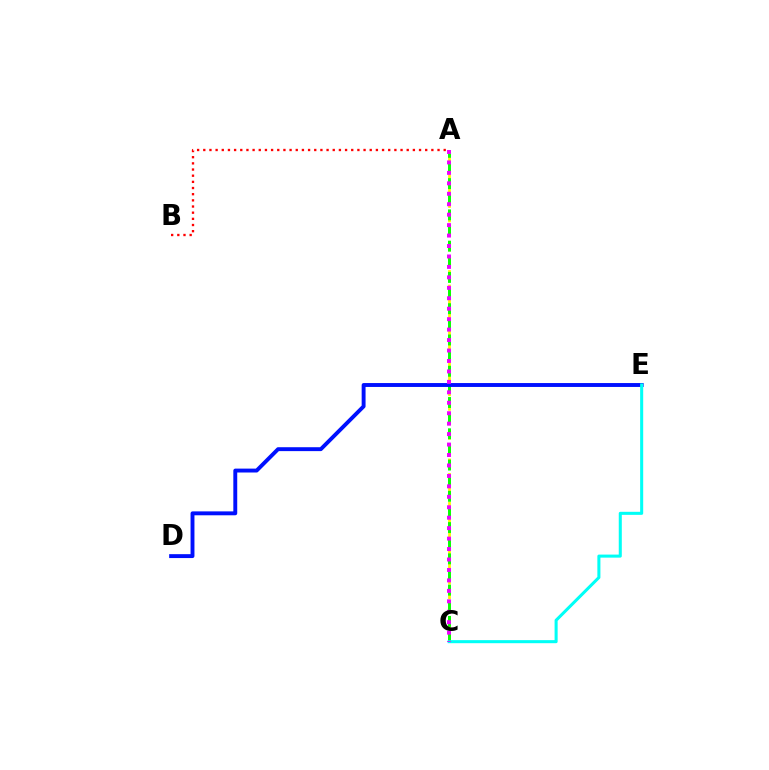{('A', 'C'): [{'color': '#fcf500', 'line_style': 'dashed', 'thickness': 1.97}, {'color': '#08ff00', 'line_style': 'dashed', 'thickness': 2.12}, {'color': '#ee00ff', 'line_style': 'dotted', 'thickness': 2.84}], ('A', 'B'): [{'color': '#ff0000', 'line_style': 'dotted', 'thickness': 1.67}], ('D', 'E'): [{'color': '#0010ff', 'line_style': 'solid', 'thickness': 2.81}], ('C', 'E'): [{'color': '#00fff6', 'line_style': 'solid', 'thickness': 2.2}]}